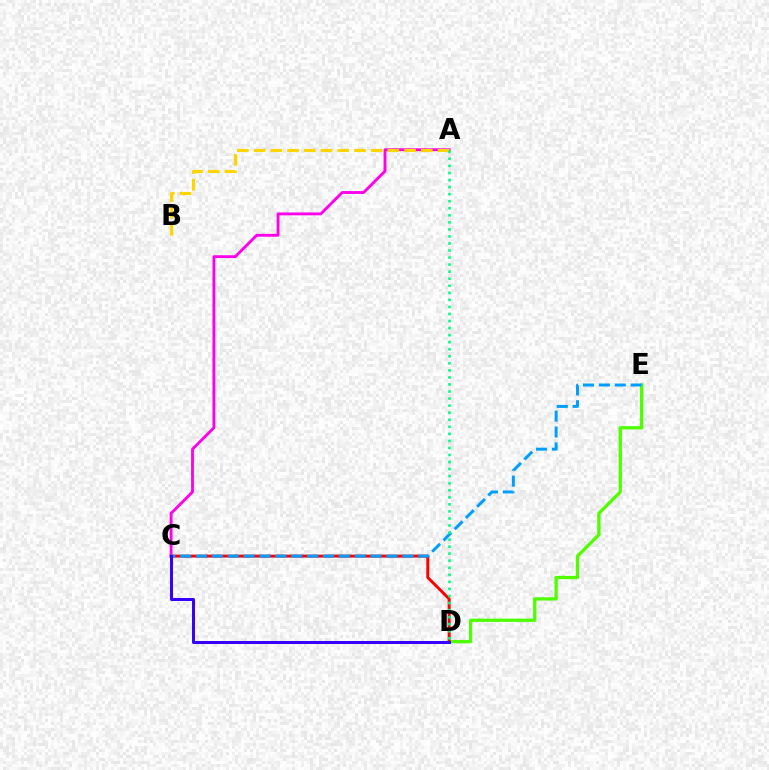{('A', 'C'): [{'color': '#ff00ed', 'line_style': 'solid', 'thickness': 2.05}], ('D', 'E'): [{'color': '#4fff00', 'line_style': 'solid', 'thickness': 2.37}], ('A', 'B'): [{'color': '#ffd500', 'line_style': 'dashed', 'thickness': 2.27}], ('C', 'D'): [{'color': '#ff0000', 'line_style': 'solid', 'thickness': 2.12}, {'color': '#3700ff', 'line_style': 'solid', 'thickness': 2.17}], ('C', 'E'): [{'color': '#009eff', 'line_style': 'dashed', 'thickness': 2.16}], ('A', 'D'): [{'color': '#00ff86', 'line_style': 'dotted', 'thickness': 1.92}]}